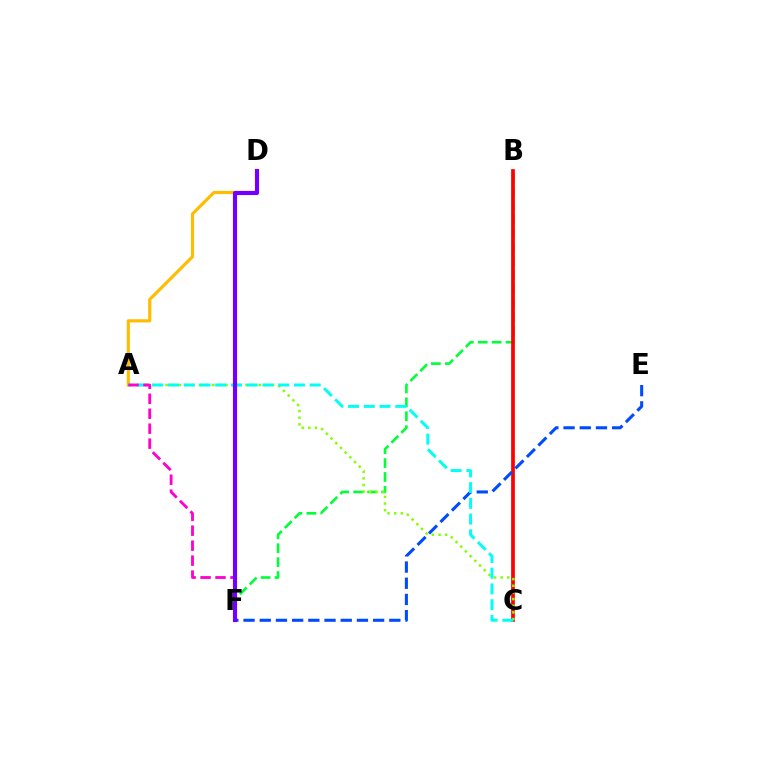{('A', 'D'): [{'color': '#ffbd00', 'line_style': 'solid', 'thickness': 2.27}], ('B', 'F'): [{'color': '#00ff39', 'line_style': 'dashed', 'thickness': 1.89}], ('B', 'C'): [{'color': '#ff0000', 'line_style': 'solid', 'thickness': 2.67}], ('E', 'F'): [{'color': '#004bff', 'line_style': 'dashed', 'thickness': 2.2}], ('A', 'C'): [{'color': '#84ff00', 'line_style': 'dotted', 'thickness': 1.81}, {'color': '#00fff6', 'line_style': 'dashed', 'thickness': 2.14}], ('A', 'F'): [{'color': '#ff00cf', 'line_style': 'dashed', 'thickness': 2.03}], ('D', 'F'): [{'color': '#7200ff', 'line_style': 'solid', 'thickness': 2.98}]}